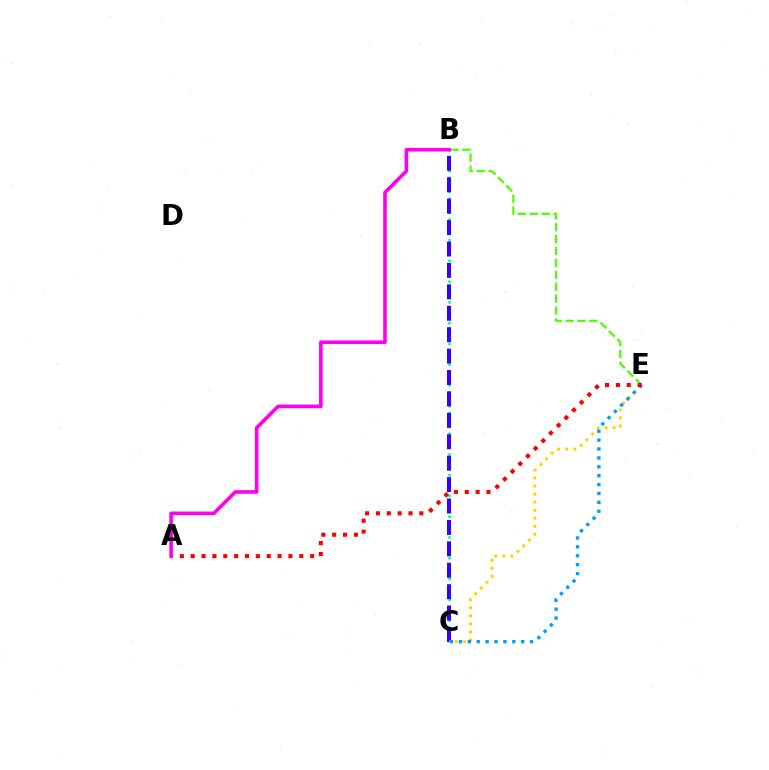{('B', 'C'): [{'color': '#00ff86', 'line_style': 'dotted', 'thickness': 1.88}, {'color': '#3700ff', 'line_style': 'dashed', 'thickness': 2.91}], ('B', 'E'): [{'color': '#4fff00', 'line_style': 'dashed', 'thickness': 1.62}], ('C', 'E'): [{'color': '#ffd500', 'line_style': 'dotted', 'thickness': 2.18}, {'color': '#009eff', 'line_style': 'dotted', 'thickness': 2.42}], ('A', 'E'): [{'color': '#ff0000', 'line_style': 'dotted', 'thickness': 2.95}], ('A', 'B'): [{'color': '#ff00ed', 'line_style': 'solid', 'thickness': 2.6}]}